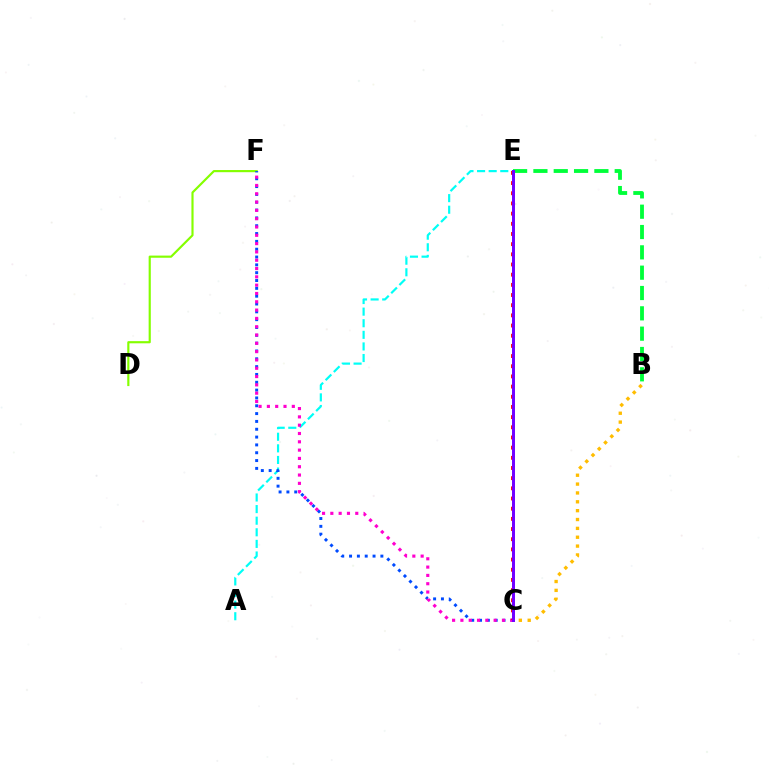{('B', 'C'): [{'color': '#ffbd00', 'line_style': 'dotted', 'thickness': 2.41}], ('A', 'E'): [{'color': '#00fff6', 'line_style': 'dashed', 'thickness': 1.58}], ('D', 'F'): [{'color': '#84ff00', 'line_style': 'solid', 'thickness': 1.56}], ('C', 'F'): [{'color': '#004bff', 'line_style': 'dotted', 'thickness': 2.13}, {'color': '#ff00cf', 'line_style': 'dotted', 'thickness': 2.26}], ('C', 'E'): [{'color': '#ff0000', 'line_style': 'dotted', 'thickness': 2.76}, {'color': '#7200ff', 'line_style': 'solid', 'thickness': 2.15}], ('B', 'E'): [{'color': '#00ff39', 'line_style': 'dashed', 'thickness': 2.76}]}